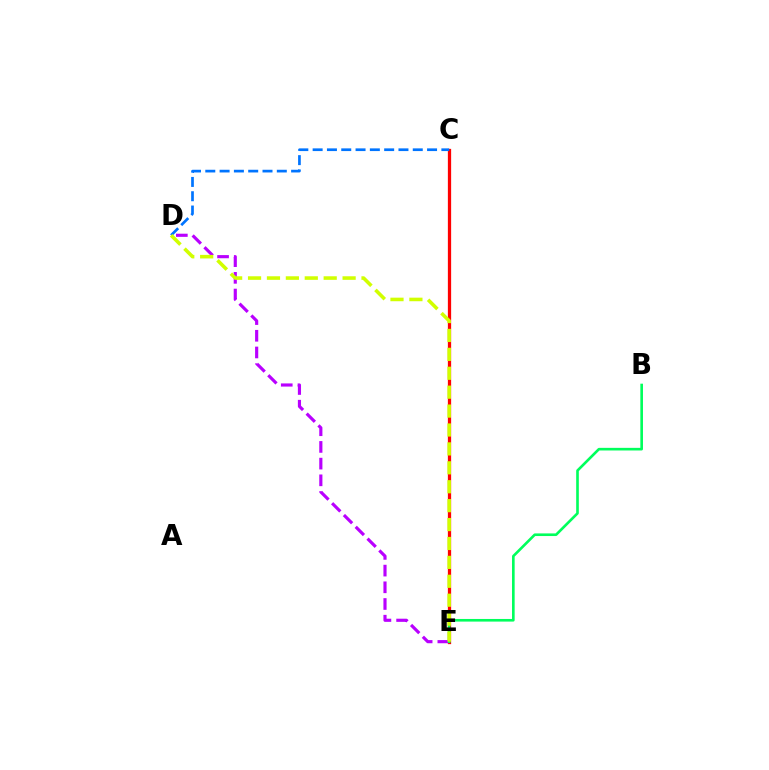{('C', 'E'): [{'color': '#ff0000', 'line_style': 'solid', 'thickness': 2.35}], ('D', 'E'): [{'color': '#b900ff', 'line_style': 'dashed', 'thickness': 2.27}, {'color': '#d1ff00', 'line_style': 'dashed', 'thickness': 2.57}], ('C', 'D'): [{'color': '#0074ff', 'line_style': 'dashed', 'thickness': 1.94}], ('B', 'E'): [{'color': '#00ff5c', 'line_style': 'solid', 'thickness': 1.9}]}